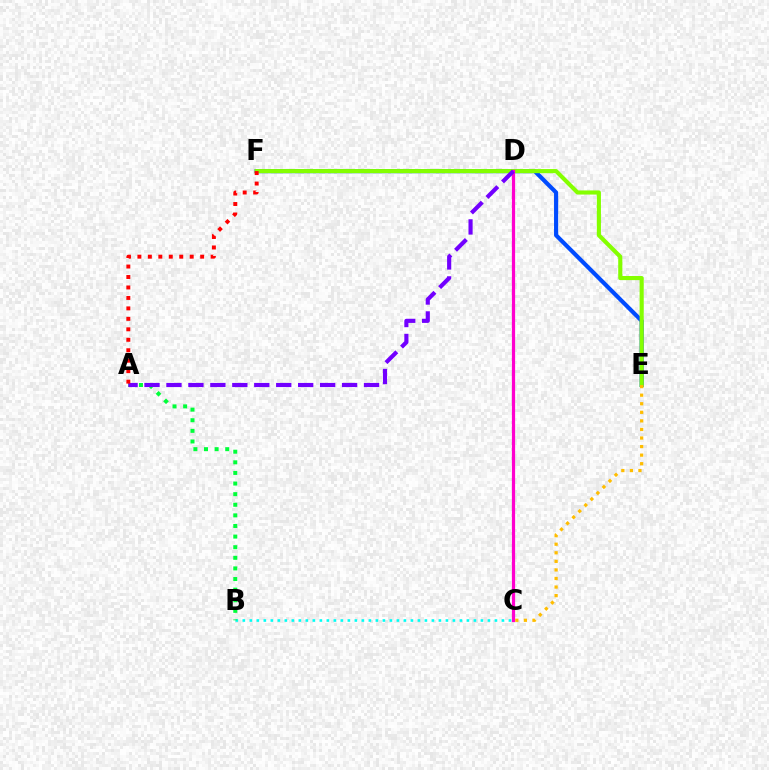{('B', 'C'): [{'color': '#00fff6', 'line_style': 'dotted', 'thickness': 1.9}], ('E', 'F'): [{'color': '#004bff', 'line_style': 'solid', 'thickness': 2.99}, {'color': '#84ff00', 'line_style': 'solid', 'thickness': 2.97}], ('C', 'D'): [{'color': '#ff00cf', 'line_style': 'solid', 'thickness': 2.32}], ('A', 'B'): [{'color': '#00ff39', 'line_style': 'dotted', 'thickness': 2.88}], ('A', 'D'): [{'color': '#7200ff', 'line_style': 'dashed', 'thickness': 2.98}], ('A', 'F'): [{'color': '#ff0000', 'line_style': 'dotted', 'thickness': 2.84}], ('C', 'E'): [{'color': '#ffbd00', 'line_style': 'dotted', 'thickness': 2.33}]}